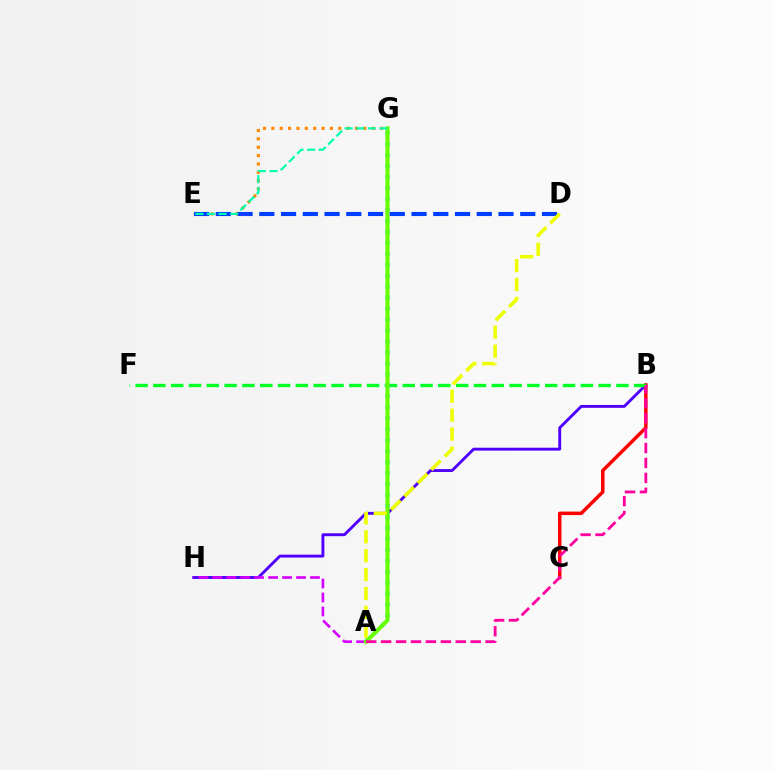{('B', 'H'): [{'color': '#4f00ff', 'line_style': 'solid', 'thickness': 2.09}], ('A', 'H'): [{'color': '#d600ff', 'line_style': 'dashed', 'thickness': 1.9}], ('B', 'C'): [{'color': '#ff0000', 'line_style': 'solid', 'thickness': 2.51}], ('B', 'F'): [{'color': '#00ff27', 'line_style': 'dashed', 'thickness': 2.42}], ('E', 'G'): [{'color': '#ff8800', 'line_style': 'dotted', 'thickness': 2.27}, {'color': '#00ffaf', 'line_style': 'dashed', 'thickness': 1.58}], ('A', 'G'): [{'color': '#00c7ff', 'line_style': 'dotted', 'thickness': 2.98}, {'color': '#66ff00', 'line_style': 'solid', 'thickness': 2.94}], ('D', 'E'): [{'color': '#003fff', 'line_style': 'dashed', 'thickness': 2.95}], ('A', 'B'): [{'color': '#ff00a0', 'line_style': 'dashed', 'thickness': 2.03}], ('A', 'D'): [{'color': '#eeff00', 'line_style': 'dashed', 'thickness': 2.57}]}